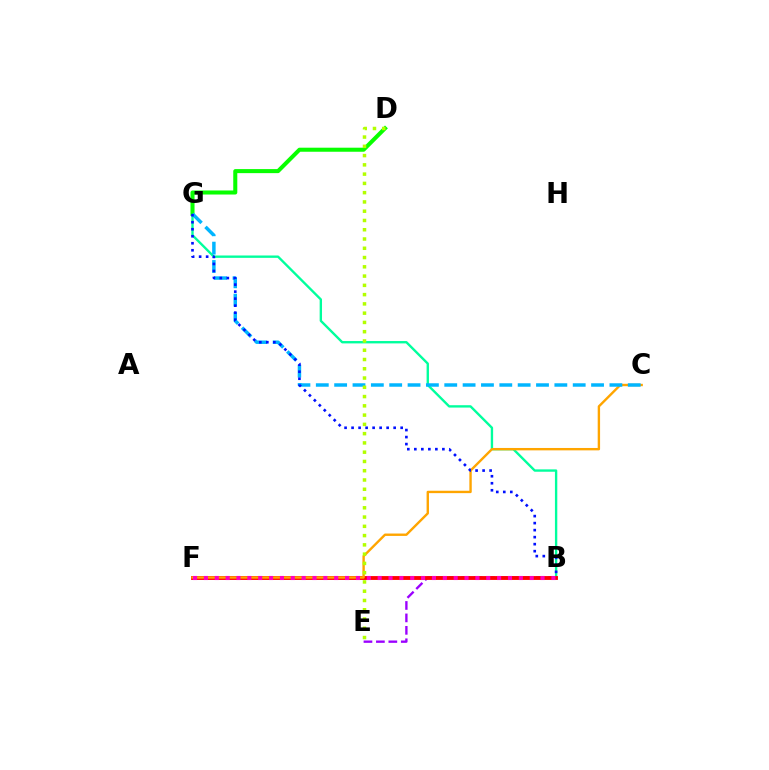{('B', 'G'): [{'color': '#00ff9d', 'line_style': 'solid', 'thickness': 1.7}, {'color': '#0010ff', 'line_style': 'dotted', 'thickness': 1.91}], ('D', 'G'): [{'color': '#08ff00', 'line_style': 'solid', 'thickness': 2.91}], ('B', 'E'): [{'color': '#9b00ff', 'line_style': 'dashed', 'thickness': 1.69}], ('B', 'F'): [{'color': '#ff0000', 'line_style': 'solid', 'thickness': 2.78}, {'color': '#ff00bd', 'line_style': 'dotted', 'thickness': 2.95}], ('C', 'F'): [{'color': '#ffa500', 'line_style': 'solid', 'thickness': 1.72}], ('C', 'G'): [{'color': '#00b5ff', 'line_style': 'dashed', 'thickness': 2.49}], ('D', 'E'): [{'color': '#b3ff00', 'line_style': 'dotted', 'thickness': 2.52}]}